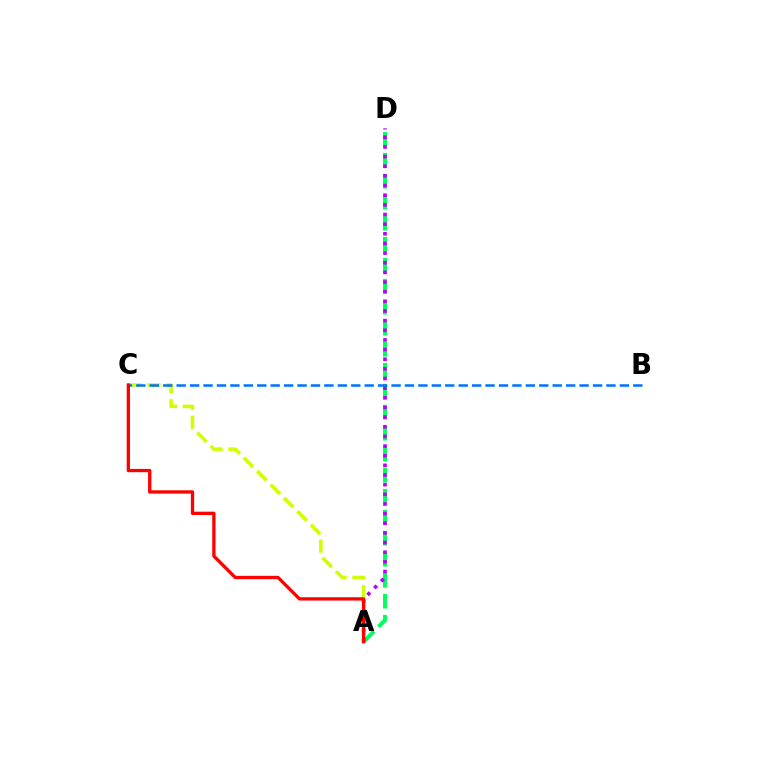{('A', 'D'): [{'color': '#00ff5c', 'line_style': 'dashed', 'thickness': 2.85}, {'color': '#b900ff', 'line_style': 'dotted', 'thickness': 2.62}], ('A', 'C'): [{'color': '#d1ff00', 'line_style': 'dashed', 'thickness': 2.58}, {'color': '#ff0000', 'line_style': 'solid', 'thickness': 2.38}], ('B', 'C'): [{'color': '#0074ff', 'line_style': 'dashed', 'thickness': 1.82}]}